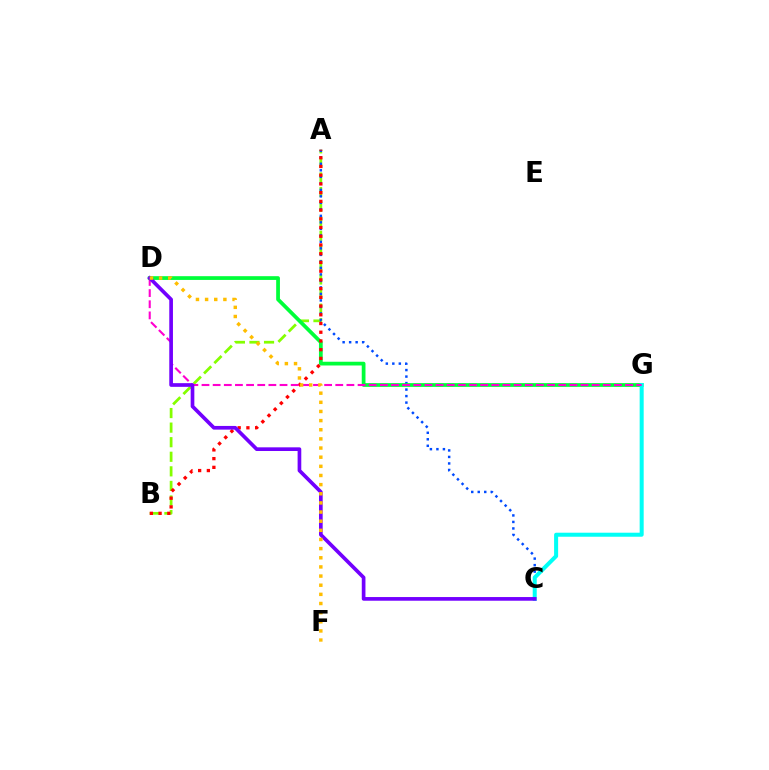{('A', 'B'): [{'color': '#84ff00', 'line_style': 'dashed', 'thickness': 1.98}, {'color': '#ff0000', 'line_style': 'dotted', 'thickness': 2.37}], ('A', 'C'): [{'color': '#004bff', 'line_style': 'dotted', 'thickness': 1.77}], ('D', 'G'): [{'color': '#00ff39', 'line_style': 'solid', 'thickness': 2.7}, {'color': '#ff00cf', 'line_style': 'dashed', 'thickness': 1.51}], ('C', 'G'): [{'color': '#00fff6', 'line_style': 'solid', 'thickness': 2.9}], ('C', 'D'): [{'color': '#7200ff', 'line_style': 'solid', 'thickness': 2.65}], ('D', 'F'): [{'color': '#ffbd00', 'line_style': 'dotted', 'thickness': 2.48}]}